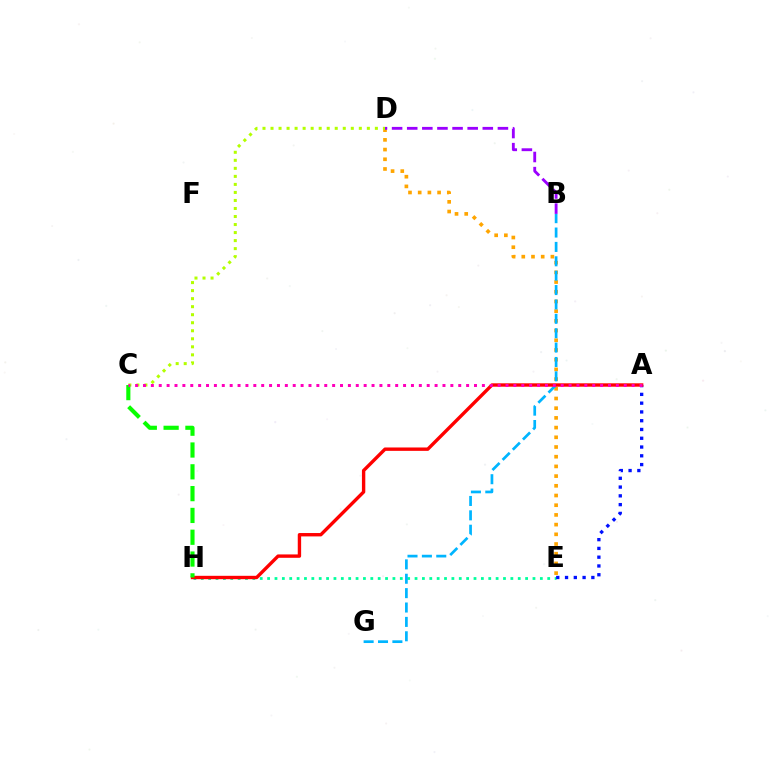{('E', 'H'): [{'color': '#00ff9d', 'line_style': 'dotted', 'thickness': 2.0}], ('D', 'E'): [{'color': '#ffa500', 'line_style': 'dotted', 'thickness': 2.64}], ('B', 'G'): [{'color': '#00b5ff', 'line_style': 'dashed', 'thickness': 1.95}], ('C', 'D'): [{'color': '#b3ff00', 'line_style': 'dotted', 'thickness': 2.18}], ('A', 'E'): [{'color': '#0010ff', 'line_style': 'dotted', 'thickness': 2.38}], ('A', 'H'): [{'color': '#ff0000', 'line_style': 'solid', 'thickness': 2.43}], ('C', 'H'): [{'color': '#08ff00', 'line_style': 'dashed', 'thickness': 2.96}], ('B', 'D'): [{'color': '#9b00ff', 'line_style': 'dashed', 'thickness': 2.05}], ('A', 'C'): [{'color': '#ff00bd', 'line_style': 'dotted', 'thickness': 2.14}]}